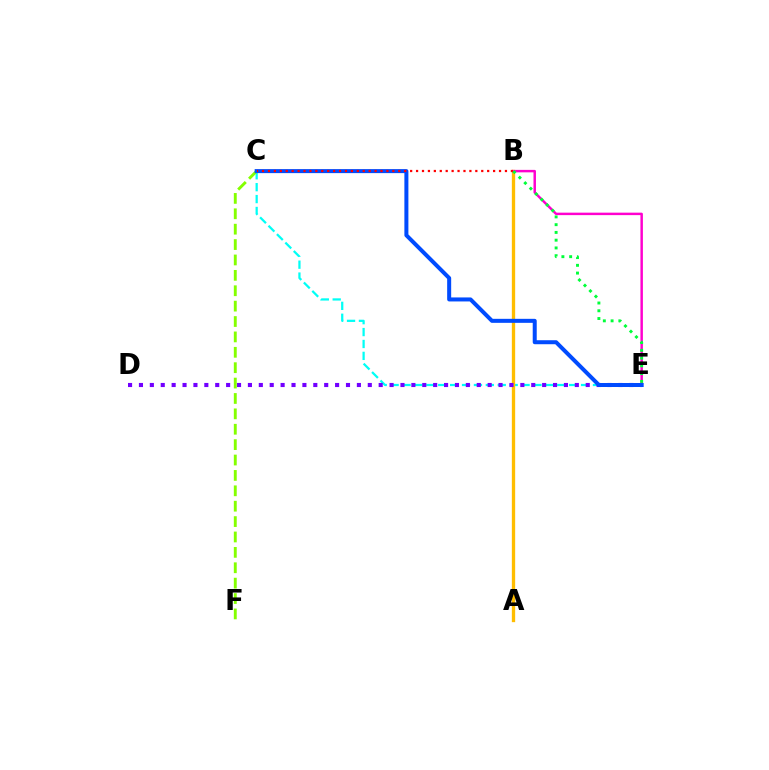{('C', 'E'): [{'color': '#00fff6', 'line_style': 'dashed', 'thickness': 1.62}, {'color': '#004bff', 'line_style': 'solid', 'thickness': 2.89}], ('C', 'F'): [{'color': '#84ff00', 'line_style': 'dashed', 'thickness': 2.09}], ('A', 'B'): [{'color': '#ffbd00', 'line_style': 'solid', 'thickness': 2.39}], ('D', 'E'): [{'color': '#7200ff', 'line_style': 'dotted', 'thickness': 2.96}], ('B', 'E'): [{'color': '#ff00cf', 'line_style': 'solid', 'thickness': 1.78}, {'color': '#00ff39', 'line_style': 'dotted', 'thickness': 2.11}], ('B', 'C'): [{'color': '#ff0000', 'line_style': 'dotted', 'thickness': 1.61}]}